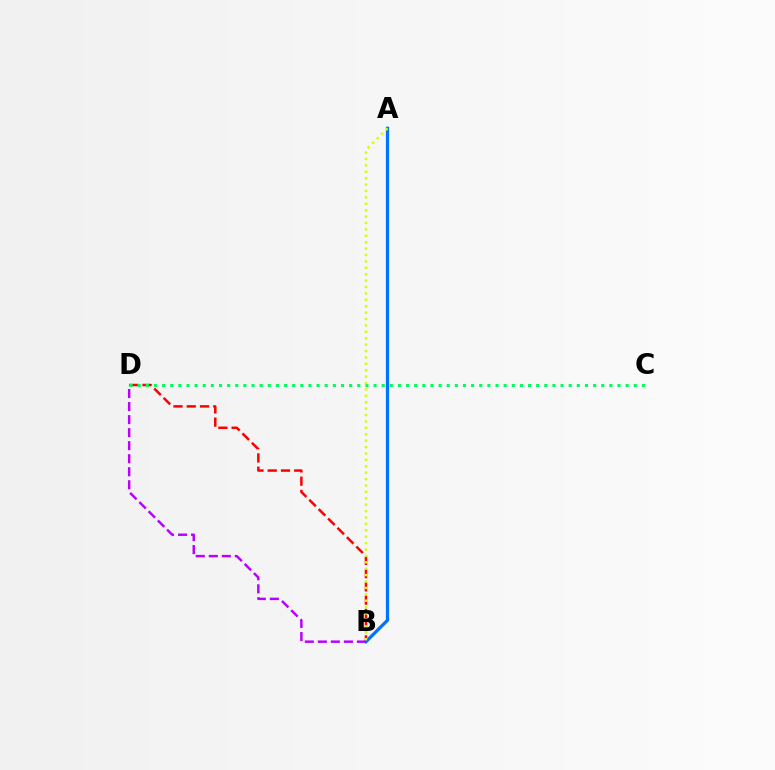{('B', 'D'): [{'color': '#ff0000', 'line_style': 'dashed', 'thickness': 1.8}, {'color': '#b900ff', 'line_style': 'dashed', 'thickness': 1.77}], ('A', 'B'): [{'color': '#0074ff', 'line_style': 'solid', 'thickness': 2.35}, {'color': '#d1ff00', 'line_style': 'dotted', 'thickness': 1.74}], ('C', 'D'): [{'color': '#00ff5c', 'line_style': 'dotted', 'thickness': 2.21}]}